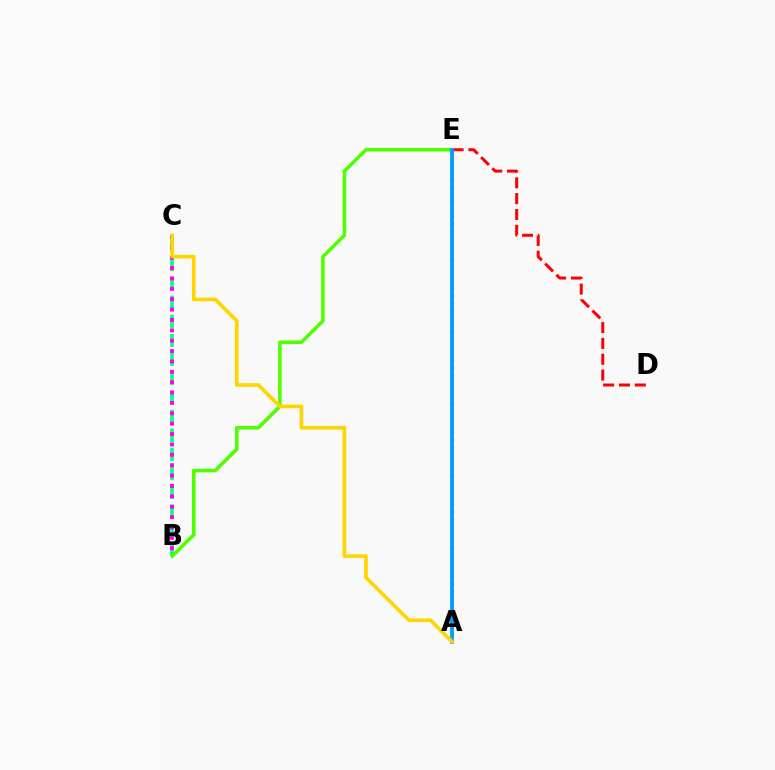{('D', 'E'): [{'color': '#ff0000', 'line_style': 'dashed', 'thickness': 2.15}], ('B', 'C'): [{'color': '#00ff86', 'line_style': 'dashed', 'thickness': 2.58}, {'color': '#ff00ed', 'line_style': 'dotted', 'thickness': 2.82}], ('B', 'E'): [{'color': '#4fff00', 'line_style': 'solid', 'thickness': 2.56}], ('A', 'E'): [{'color': '#3700ff', 'line_style': 'dotted', 'thickness': 1.96}, {'color': '#009eff', 'line_style': 'solid', 'thickness': 2.73}], ('A', 'C'): [{'color': '#ffd500', 'line_style': 'solid', 'thickness': 2.62}]}